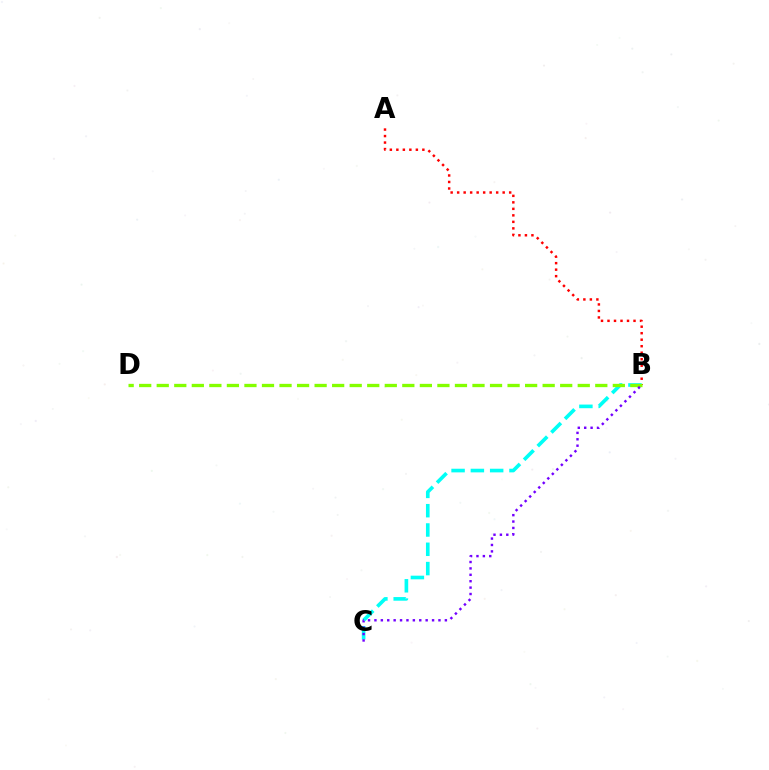{('A', 'B'): [{'color': '#ff0000', 'line_style': 'dotted', 'thickness': 1.77}], ('B', 'C'): [{'color': '#00fff6', 'line_style': 'dashed', 'thickness': 2.62}, {'color': '#7200ff', 'line_style': 'dotted', 'thickness': 1.74}], ('B', 'D'): [{'color': '#84ff00', 'line_style': 'dashed', 'thickness': 2.38}]}